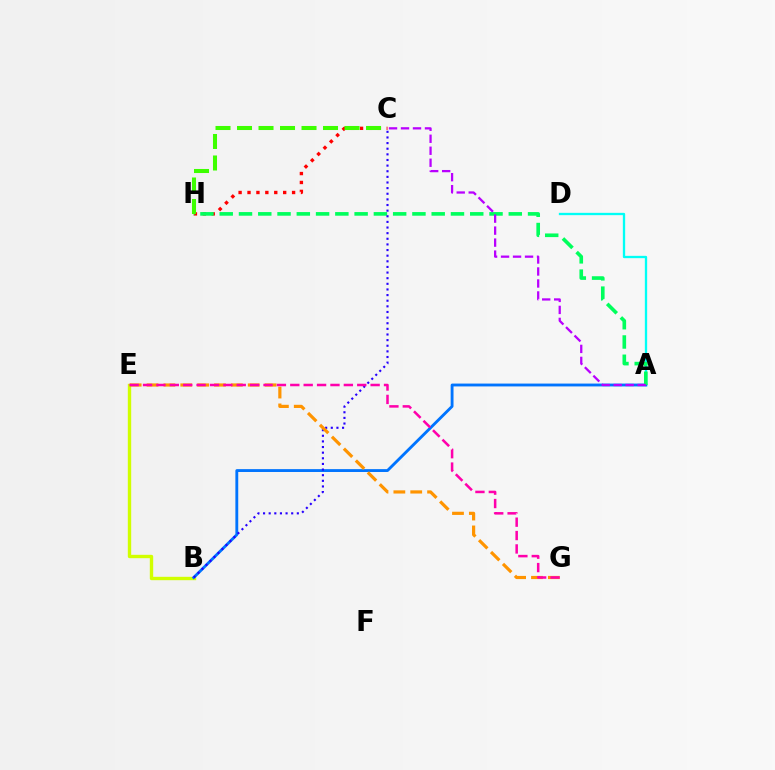{('B', 'E'): [{'color': '#d1ff00', 'line_style': 'solid', 'thickness': 2.43}], ('C', 'H'): [{'color': '#ff0000', 'line_style': 'dotted', 'thickness': 2.42}, {'color': '#3dff00', 'line_style': 'dashed', 'thickness': 2.92}], ('A', 'D'): [{'color': '#00fff6', 'line_style': 'solid', 'thickness': 1.67}], ('A', 'B'): [{'color': '#0074ff', 'line_style': 'solid', 'thickness': 2.06}], ('A', 'H'): [{'color': '#00ff5c', 'line_style': 'dashed', 'thickness': 2.62}], ('B', 'C'): [{'color': '#2500ff', 'line_style': 'dotted', 'thickness': 1.53}], ('A', 'C'): [{'color': '#b900ff', 'line_style': 'dashed', 'thickness': 1.63}], ('E', 'G'): [{'color': '#ff9400', 'line_style': 'dashed', 'thickness': 2.29}, {'color': '#ff00ac', 'line_style': 'dashed', 'thickness': 1.82}]}